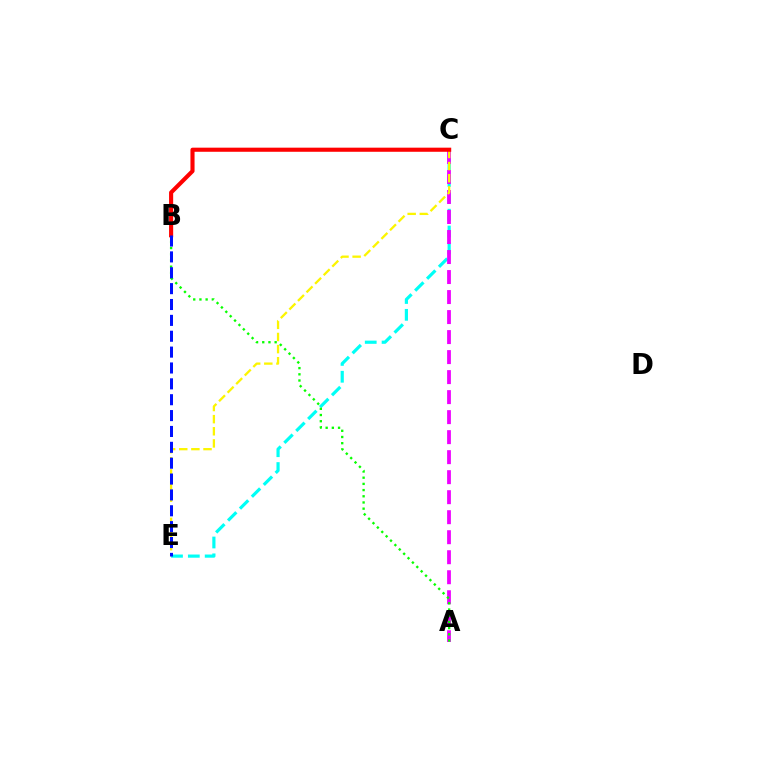{('C', 'E'): [{'color': '#00fff6', 'line_style': 'dashed', 'thickness': 2.29}, {'color': '#fcf500', 'line_style': 'dashed', 'thickness': 1.65}], ('A', 'C'): [{'color': '#ee00ff', 'line_style': 'dashed', 'thickness': 2.72}], ('A', 'B'): [{'color': '#08ff00', 'line_style': 'dotted', 'thickness': 1.68}], ('B', 'C'): [{'color': '#ff0000', 'line_style': 'solid', 'thickness': 2.96}], ('B', 'E'): [{'color': '#0010ff', 'line_style': 'dashed', 'thickness': 2.16}]}